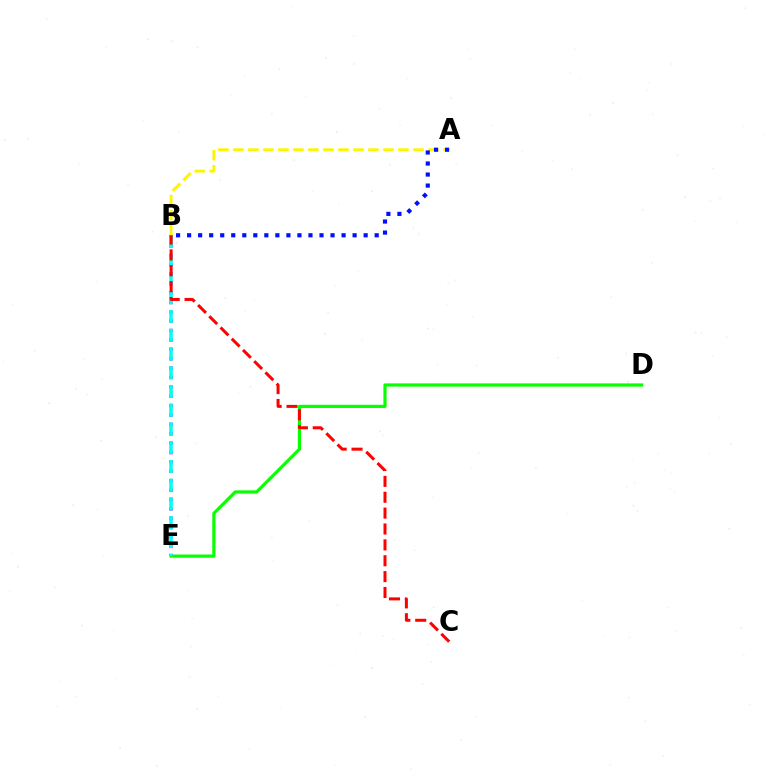{('D', 'E'): [{'color': '#08ff00', 'line_style': 'solid', 'thickness': 2.3}], ('B', 'E'): [{'color': '#ee00ff', 'line_style': 'dotted', 'thickness': 2.55}, {'color': '#00fff6', 'line_style': 'dashed', 'thickness': 2.55}], ('A', 'B'): [{'color': '#fcf500', 'line_style': 'dashed', 'thickness': 2.04}, {'color': '#0010ff', 'line_style': 'dotted', 'thickness': 3.0}], ('B', 'C'): [{'color': '#ff0000', 'line_style': 'dashed', 'thickness': 2.16}]}